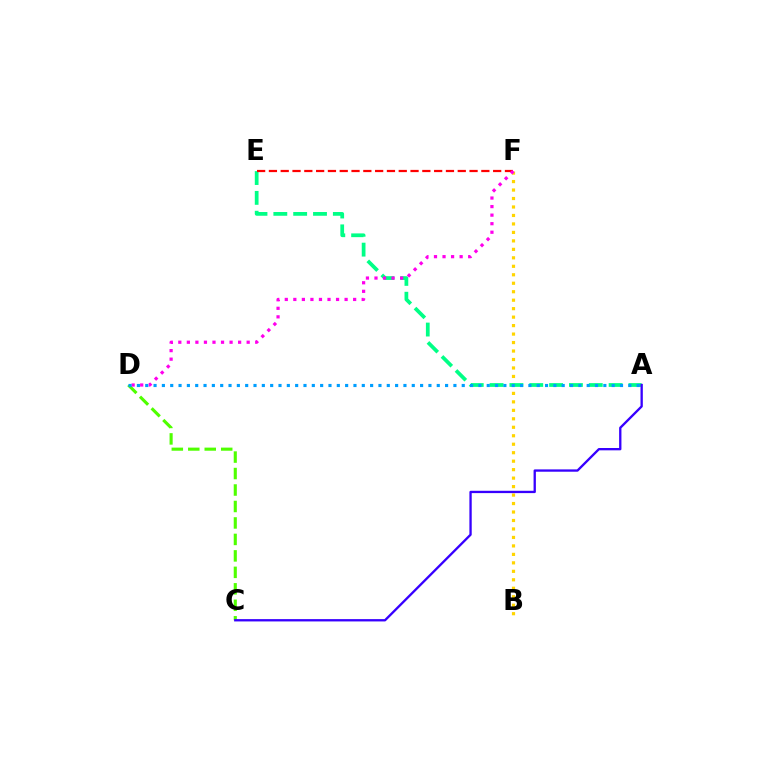{('B', 'F'): [{'color': '#ffd500', 'line_style': 'dotted', 'thickness': 2.3}], ('A', 'E'): [{'color': '#00ff86', 'line_style': 'dashed', 'thickness': 2.69}], ('C', 'D'): [{'color': '#4fff00', 'line_style': 'dashed', 'thickness': 2.24}], ('E', 'F'): [{'color': '#ff0000', 'line_style': 'dashed', 'thickness': 1.6}], ('D', 'F'): [{'color': '#ff00ed', 'line_style': 'dotted', 'thickness': 2.32}], ('A', 'D'): [{'color': '#009eff', 'line_style': 'dotted', 'thickness': 2.26}], ('A', 'C'): [{'color': '#3700ff', 'line_style': 'solid', 'thickness': 1.67}]}